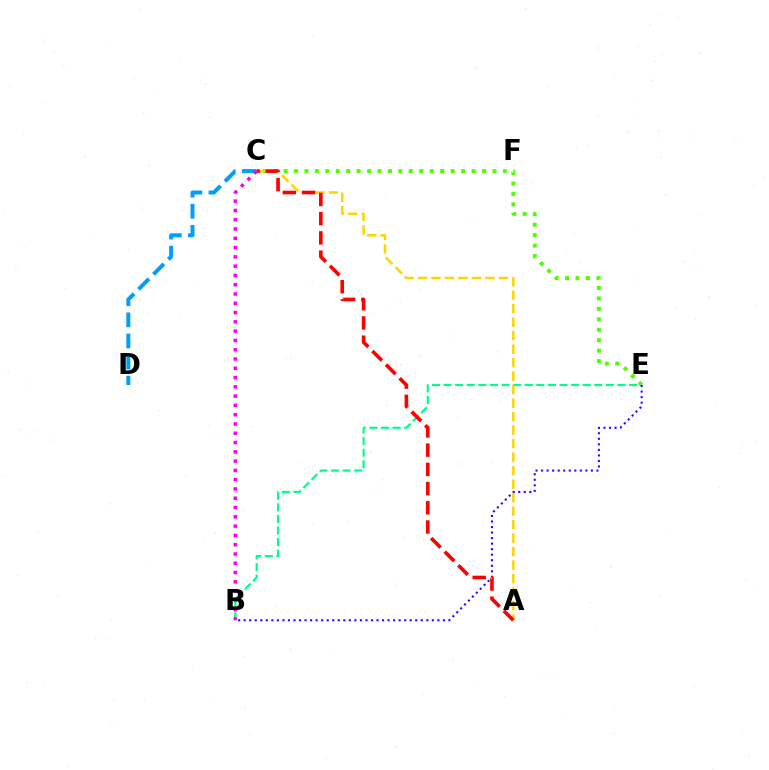{('C', 'E'): [{'color': '#4fff00', 'line_style': 'dotted', 'thickness': 2.84}], ('B', 'E'): [{'color': '#00ff86', 'line_style': 'dashed', 'thickness': 1.58}, {'color': '#3700ff', 'line_style': 'dotted', 'thickness': 1.5}], ('A', 'C'): [{'color': '#ffd500', 'line_style': 'dashed', 'thickness': 1.83}, {'color': '#ff0000', 'line_style': 'dashed', 'thickness': 2.61}], ('C', 'D'): [{'color': '#009eff', 'line_style': 'dashed', 'thickness': 2.87}], ('B', 'C'): [{'color': '#ff00ed', 'line_style': 'dotted', 'thickness': 2.52}]}